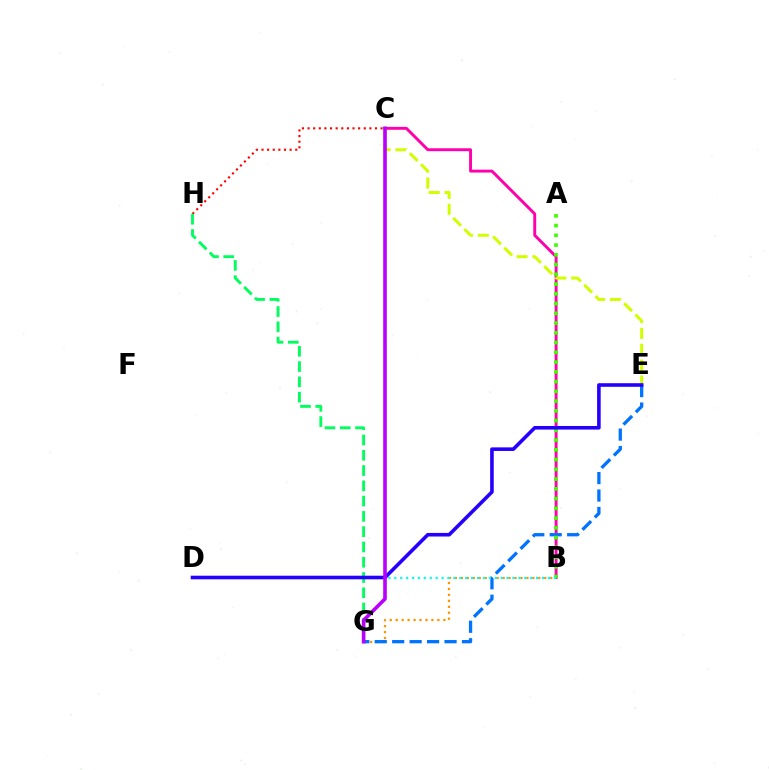{('B', 'C'): [{'color': '#ff00ac', 'line_style': 'solid', 'thickness': 2.1}], ('B', 'G'): [{'color': '#ff9400', 'line_style': 'dotted', 'thickness': 1.62}], ('E', 'G'): [{'color': '#0074ff', 'line_style': 'dashed', 'thickness': 2.37}], ('C', 'H'): [{'color': '#ff0000', 'line_style': 'dotted', 'thickness': 1.53}], ('A', 'B'): [{'color': '#3dff00', 'line_style': 'dotted', 'thickness': 2.65}], ('C', 'E'): [{'color': '#d1ff00', 'line_style': 'dashed', 'thickness': 2.16}], ('G', 'H'): [{'color': '#00ff5c', 'line_style': 'dashed', 'thickness': 2.08}], ('B', 'D'): [{'color': '#00fff6', 'line_style': 'dotted', 'thickness': 1.61}], ('D', 'E'): [{'color': '#2500ff', 'line_style': 'solid', 'thickness': 2.59}], ('C', 'G'): [{'color': '#b900ff', 'line_style': 'solid', 'thickness': 2.6}]}